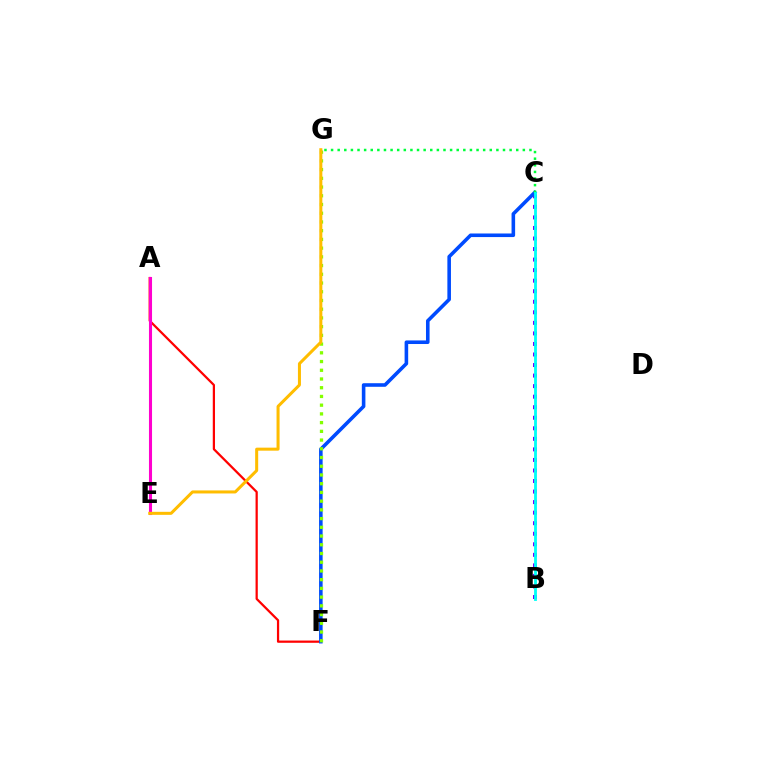{('B', 'C'): [{'color': '#7200ff', 'line_style': 'dotted', 'thickness': 2.86}, {'color': '#00fff6', 'line_style': 'solid', 'thickness': 2.03}], ('A', 'F'): [{'color': '#ff0000', 'line_style': 'solid', 'thickness': 1.61}], ('C', 'F'): [{'color': '#004bff', 'line_style': 'solid', 'thickness': 2.58}], ('A', 'E'): [{'color': '#ff00cf', 'line_style': 'solid', 'thickness': 2.21}], ('C', 'G'): [{'color': '#00ff39', 'line_style': 'dotted', 'thickness': 1.8}], ('F', 'G'): [{'color': '#84ff00', 'line_style': 'dotted', 'thickness': 2.37}], ('E', 'G'): [{'color': '#ffbd00', 'line_style': 'solid', 'thickness': 2.18}]}